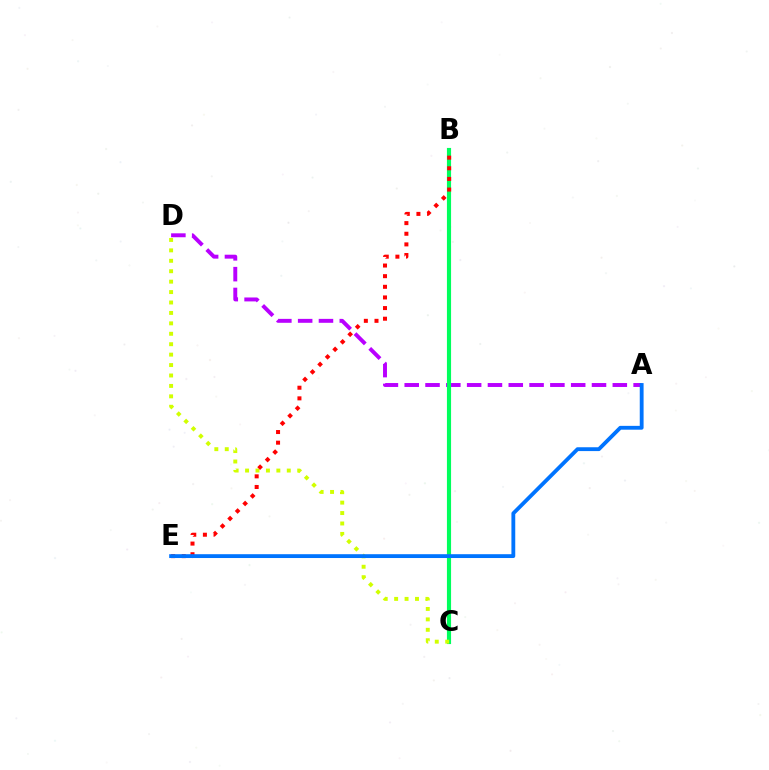{('A', 'D'): [{'color': '#b900ff', 'line_style': 'dashed', 'thickness': 2.83}], ('B', 'C'): [{'color': '#00ff5c', 'line_style': 'solid', 'thickness': 2.98}], ('C', 'D'): [{'color': '#d1ff00', 'line_style': 'dotted', 'thickness': 2.83}], ('B', 'E'): [{'color': '#ff0000', 'line_style': 'dotted', 'thickness': 2.89}], ('A', 'E'): [{'color': '#0074ff', 'line_style': 'solid', 'thickness': 2.76}]}